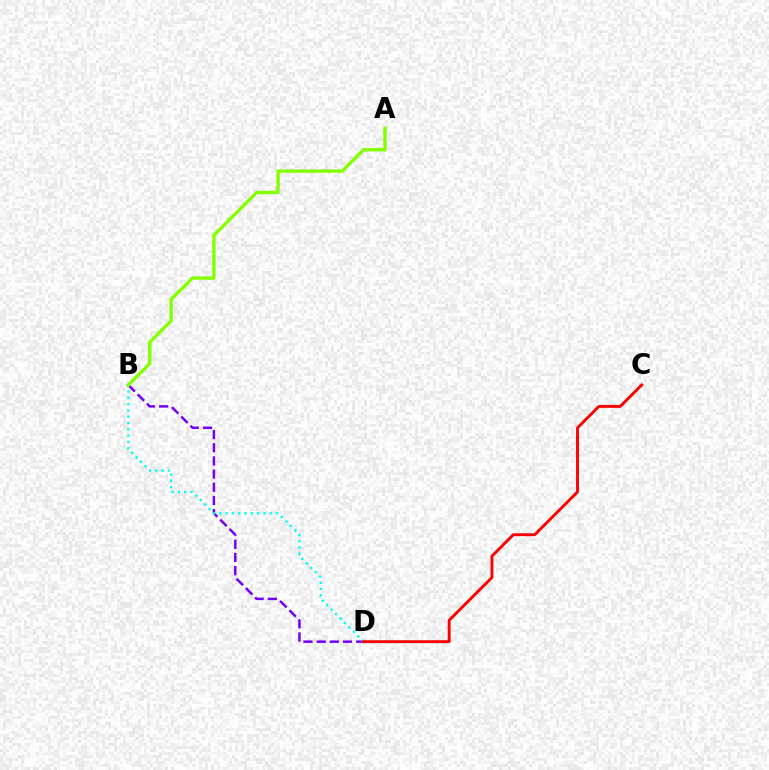{('B', 'D'): [{'color': '#7200ff', 'line_style': 'dashed', 'thickness': 1.79}, {'color': '#00fff6', 'line_style': 'dotted', 'thickness': 1.71}], ('C', 'D'): [{'color': '#ff0000', 'line_style': 'solid', 'thickness': 2.09}], ('A', 'B'): [{'color': '#84ff00', 'line_style': 'solid', 'thickness': 2.42}]}